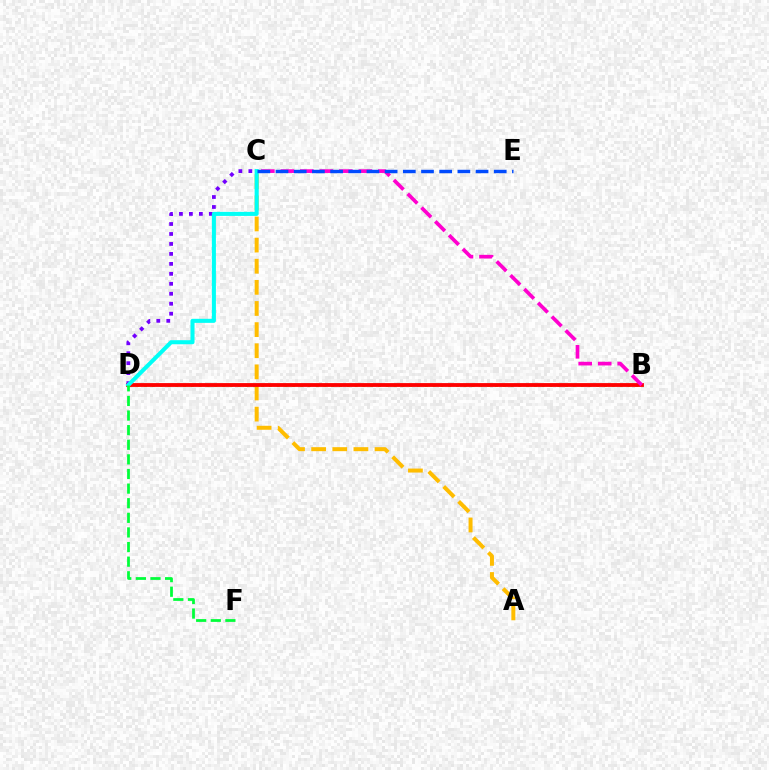{('B', 'D'): [{'color': '#84ff00', 'line_style': 'dotted', 'thickness': 2.12}, {'color': '#ff0000', 'line_style': 'solid', 'thickness': 2.75}], ('A', 'C'): [{'color': '#ffbd00', 'line_style': 'dashed', 'thickness': 2.87}], ('B', 'C'): [{'color': '#ff00cf', 'line_style': 'dashed', 'thickness': 2.65}], ('C', 'D'): [{'color': '#7200ff', 'line_style': 'dotted', 'thickness': 2.71}, {'color': '#00fff6', 'line_style': 'solid', 'thickness': 2.92}], ('C', 'E'): [{'color': '#004bff', 'line_style': 'dashed', 'thickness': 2.47}], ('D', 'F'): [{'color': '#00ff39', 'line_style': 'dashed', 'thickness': 1.99}]}